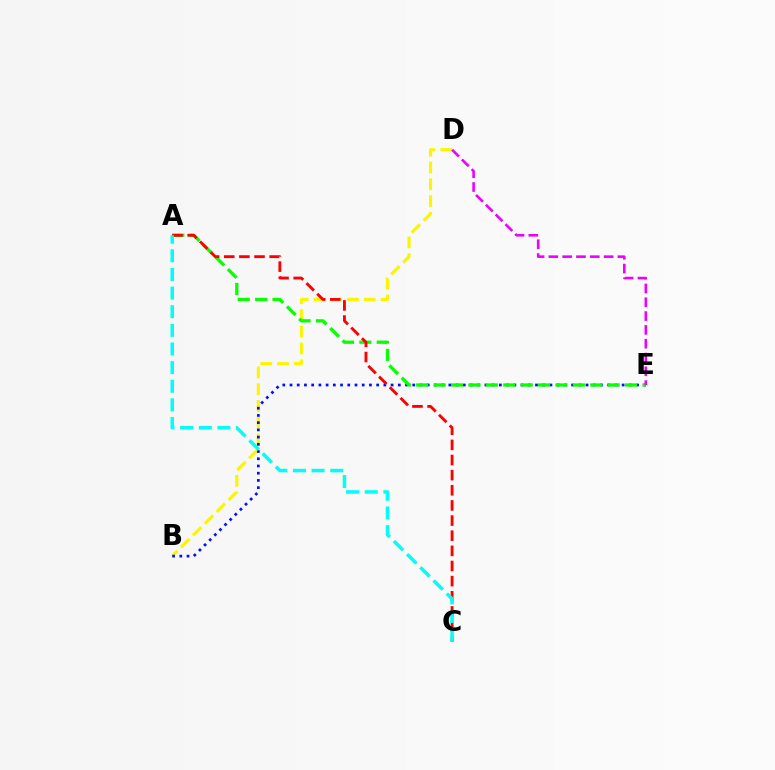{('B', 'D'): [{'color': '#fcf500', 'line_style': 'dashed', 'thickness': 2.28}], ('B', 'E'): [{'color': '#0010ff', 'line_style': 'dotted', 'thickness': 1.96}], ('A', 'E'): [{'color': '#08ff00', 'line_style': 'dashed', 'thickness': 2.36}], ('A', 'C'): [{'color': '#ff0000', 'line_style': 'dashed', 'thickness': 2.06}, {'color': '#00fff6', 'line_style': 'dashed', 'thickness': 2.53}], ('D', 'E'): [{'color': '#ee00ff', 'line_style': 'dashed', 'thickness': 1.88}]}